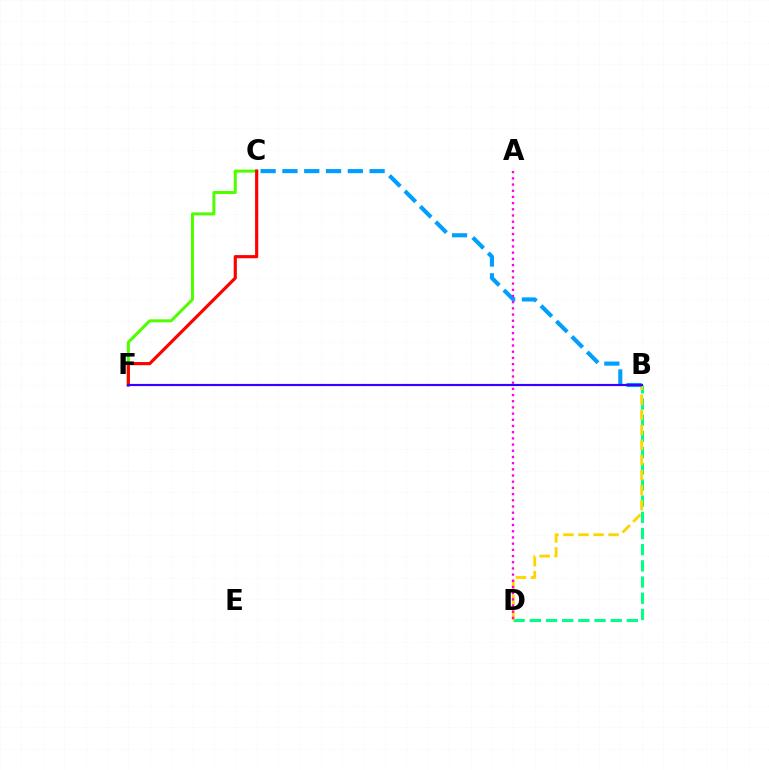{('B', 'D'): [{'color': '#00ff86', 'line_style': 'dashed', 'thickness': 2.2}, {'color': '#ffd500', 'line_style': 'dashed', 'thickness': 2.04}], ('C', 'F'): [{'color': '#4fff00', 'line_style': 'solid', 'thickness': 2.17}, {'color': '#ff0000', 'line_style': 'solid', 'thickness': 2.27}], ('B', 'C'): [{'color': '#009eff', 'line_style': 'dashed', 'thickness': 2.96}], ('B', 'F'): [{'color': '#3700ff', 'line_style': 'solid', 'thickness': 1.57}], ('A', 'D'): [{'color': '#ff00ed', 'line_style': 'dotted', 'thickness': 1.68}]}